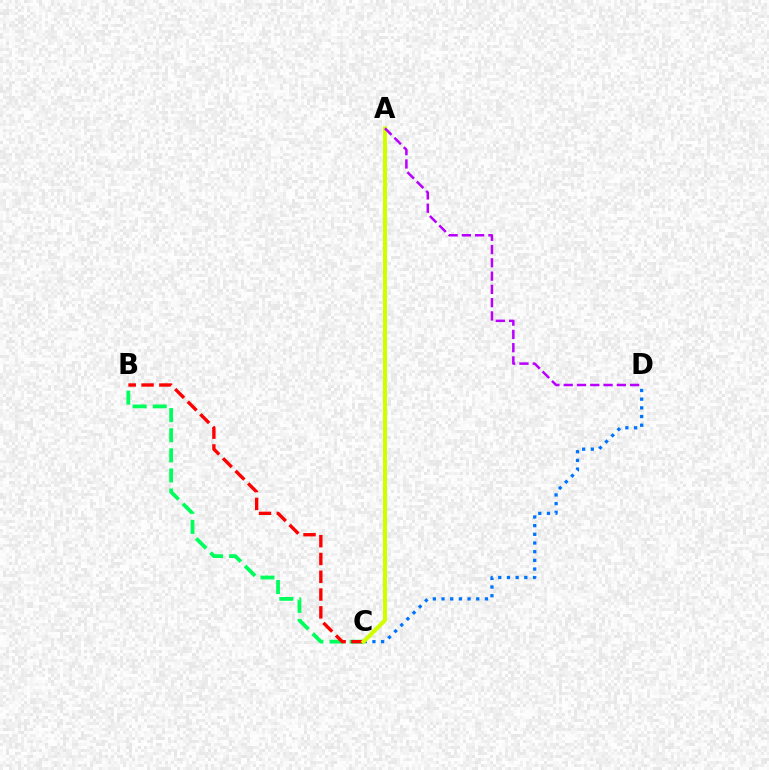{('B', 'C'): [{'color': '#00ff5c', 'line_style': 'dashed', 'thickness': 2.73}, {'color': '#ff0000', 'line_style': 'dashed', 'thickness': 2.42}], ('C', 'D'): [{'color': '#0074ff', 'line_style': 'dotted', 'thickness': 2.36}], ('A', 'C'): [{'color': '#d1ff00', 'line_style': 'solid', 'thickness': 2.93}], ('A', 'D'): [{'color': '#b900ff', 'line_style': 'dashed', 'thickness': 1.8}]}